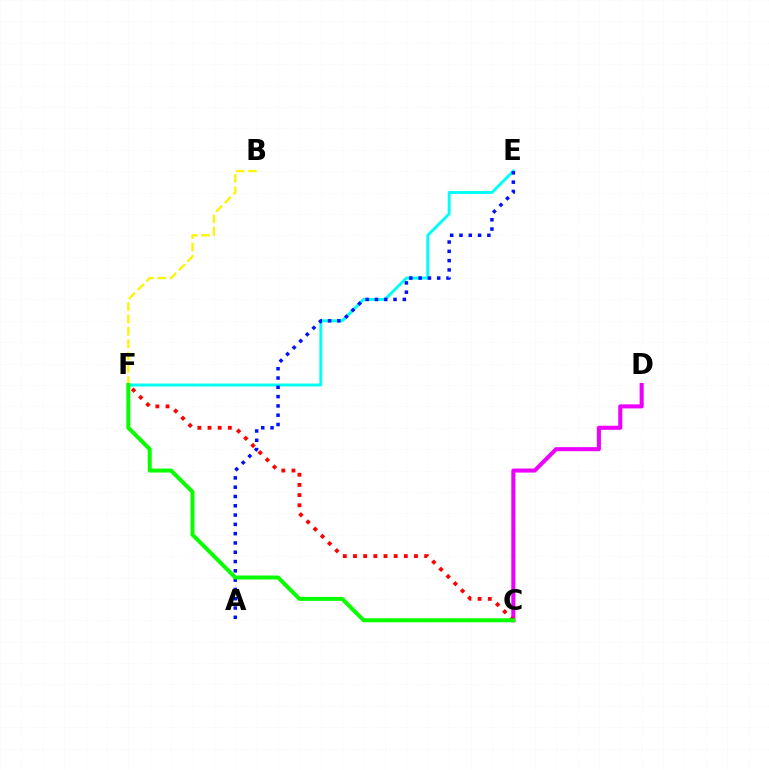{('E', 'F'): [{'color': '#00fff6', 'line_style': 'solid', 'thickness': 2.11}], ('C', 'D'): [{'color': '#ee00ff', 'line_style': 'solid', 'thickness': 2.92}], ('A', 'E'): [{'color': '#0010ff', 'line_style': 'dotted', 'thickness': 2.53}], ('B', 'F'): [{'color': '#fcf500', 'line_style': 'dashed', 'thickness': 1.68}], ('C', 'F'): [{'color': '#ff0000', 'line_style': 'dotted', 'thickness': 2.76}, {'color': '#08ff00', 'line_style': 'solid', 'thickness': 2.86}]}